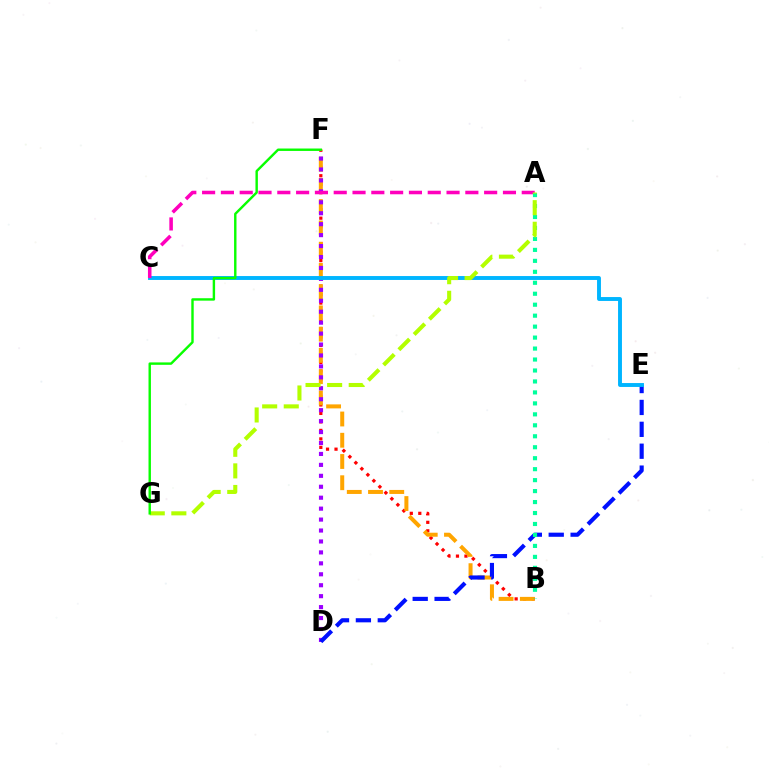{('B', 'F'): [{'color': '#ff0000', 'line_style': 'dotted', 'thickness': 2.31}, {'color': '#ffa500', 'line_style': 'dashed', 'thickness': 2.89}], ('D', 'F'): [{'color': '#9b00ff', 'line_style': 'dotted', 'thickness': 2.97}], ('D', 'E'): [{'color': '#0010ff', 'line_style': 'dashed', 'thickness': 2.97}], ('C', 'E'): [{'color': '#00b5ff', 'line_style': 'solid', 'thickness': 2.81}], ('A', 'C'): [{'color': '#ff00bd', 'line_style': 'dashed', 'thickness': 2.55}], ('A', 'B'): [{'color': '#00ff9d', 'line_style': 'dotted', 'thickness': 2.98}], ('A', 'G'): [{'color': '#b3ff00', 'line_style': 'dashed', 'thickness': 2.93}], ('F', 'G'): [{'color': '#08ff00', 'line_style': 'solid', 'thickness': 1.74}]}